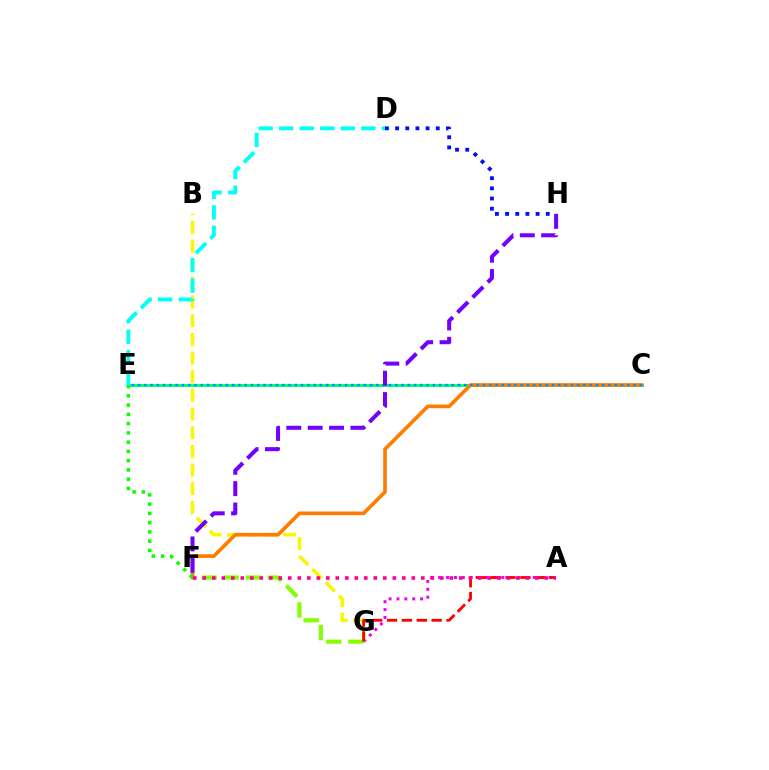{('A', 'G'): [{'color': '#ee00ff', 'line_style': 'dotted', 'thickness': 2.14}, {'color': '#ff0000', 'line_style': 'dashed', 'thickness': 2.02}], ('B', 'G'): [{'color': '#fcf500', 'line_style': 'dashed', 'thickness': 2.54}], ('F', 'G'): [{'color': '#84ff00', 'line_style': 'dashed', 'thickness': 2.99}], ('C', 'E'): [{'color': '#00ff74', 'line_style': 'solid', 'thickness': 2.15}, {'color': '#008cff', 'line_style': 'dotted', 'thickness': 1.7}], ('D', 'E'): [{'color': '#00fff6', 'line_style': 'dashed', 'thickness': 2.79}], ('C', 'F'): [{'color': '#ff7c00', 'line_style': 'solid', 'thickness': 2.62}], ('E', 'F'): [{'color': '#08ff00', 'line_style': 'dotted', 'thickness': 2.52}], ('F', 'H'): [{'color': '#7200ff', 'line_style': 'dashed', 'thickness': 2.9}], ('D', 'H'): [{'color': '#0010ff', 'line_style': 'dotted', 'thickness': 2.76}], ('A', 'F'): [{'color': '#ff0094', 'line_style': 'dotted', 'thickness': 2.58}]}